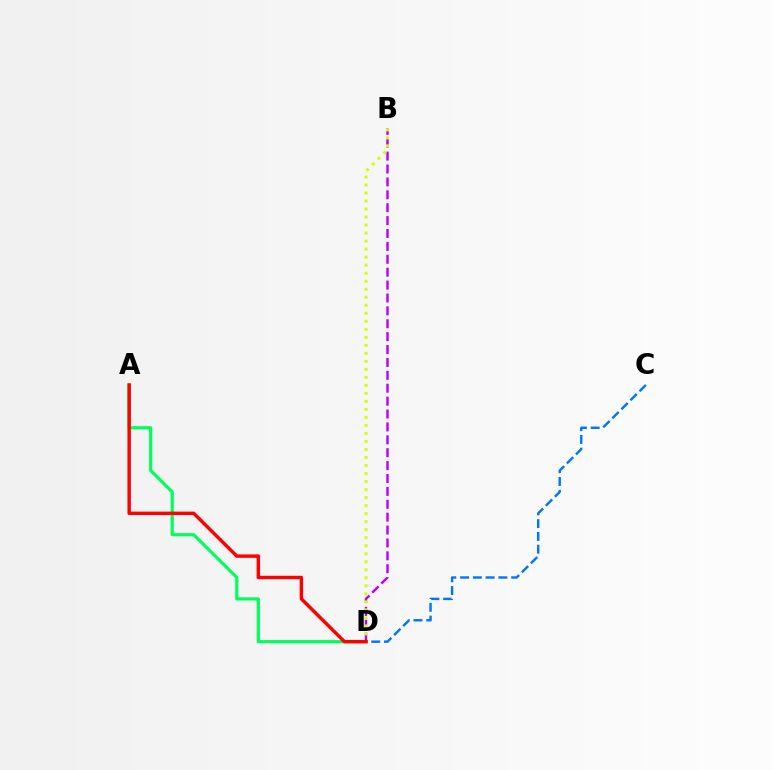{('A', 'D'): [{'color': '#00ff5c', 'line_style': 'solid', 'thickness': 2.3}, {'color': '#ff0000', 'line_style': 'solid', 'thickness': 2.47}], ('C', 'D'): [{'color': '#0074ff', 'line_style': 'dashed', 'thickness': 1.73}], ('B', 'D'): [{'color': '#b900ff', 'line_style': 'dashed', 'thickness': 1.75}, {'color': '#d1ff00', 'line_style': 'dotted', 'thickness': 2.18}]}